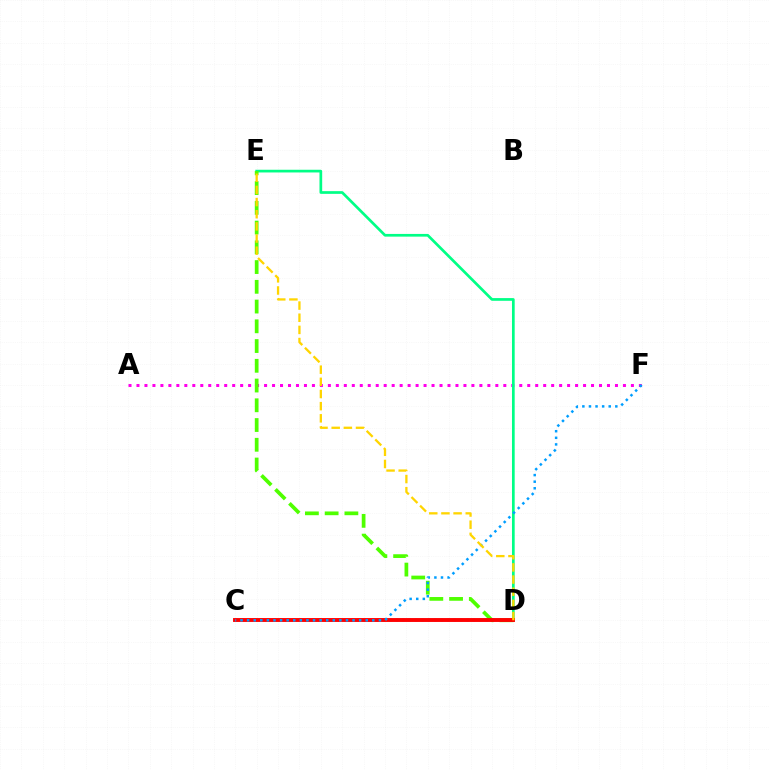{('A', 'F'): [{'color': '#ff00ed', 'line_style': 'dotted', 'thickness': 2.17}], ('C', 'D'): [{'color': '#3700ff', 'line_style': 'dotted', 'thickness': 1.75}, {'color': '#ff0000', 'line_style': 'solid', 'thickness': 2.81}], ('D', 'E'): [{'color': '#00ff86', 'line_style': 'solid', 'thickness': 1.95}, {'color': '#4fff00', 'line_style': 'dashed', 'thickness': 2.68}, {'color': '#ffd500', 'line_style': 'dashed', 'thickness': 1.65}], ('C', 'F'): [{'color': '#009eff', 'line_style': 'dotted', 'thickness': 1.79}]}